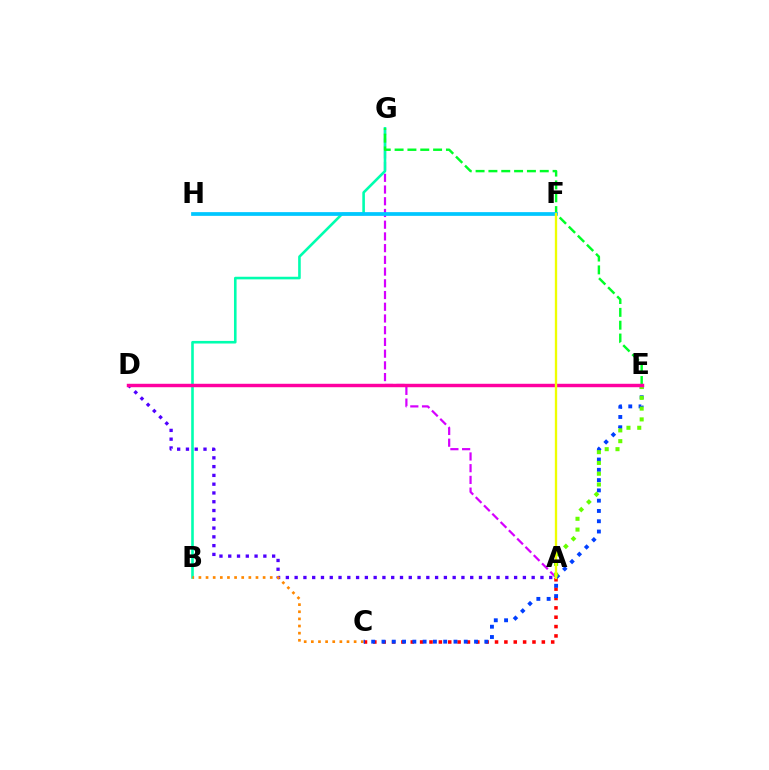{('A', 'G'): [{'color': '#d600ff', 'line_style': 'dashed', 'thickness': 1.59}], ('A', 'D'): [{'color': '#4f00ff', 'line_style': 'dotted', 'thickness': 2.39}], ('B', 'G'): [{'color': '#00ffaf', 'line_style': 'solid', 'thickness': 1.88}], ('B', 'C'): [{'color': '#ff8800', 'line_style': 'dotted', 'thickness': 1.94}], ('E', 'G'): [{'color': '#00ff27', 'line_style': 'dashed', 'thickness': 1.74}], ('A', 'C'): [{'color': '#ff0000', 'line_style': 'dotted', 'thickness': 2.54}], ('C', 'E'): [{'color': '#003fff', 'line_style': 'dotted', 'thickness': 2.79}], ('A', 'E'): [{'color': '#66ff00', 'line_style': 'dotted', 'thickness': 2.93}], ('D', 'E'): [{'color': '#ff00a0', 'line_style': 'solid', 'thickness': 2.47}], ('F', 'H'): [{'color': '#00c7ff', 'line_style': 'solid', 'thickness': 2.68}], ('A', 'F'): [{'color': '#eeff00', 'line_style': 'solid', 'thickness': 1.68}]}